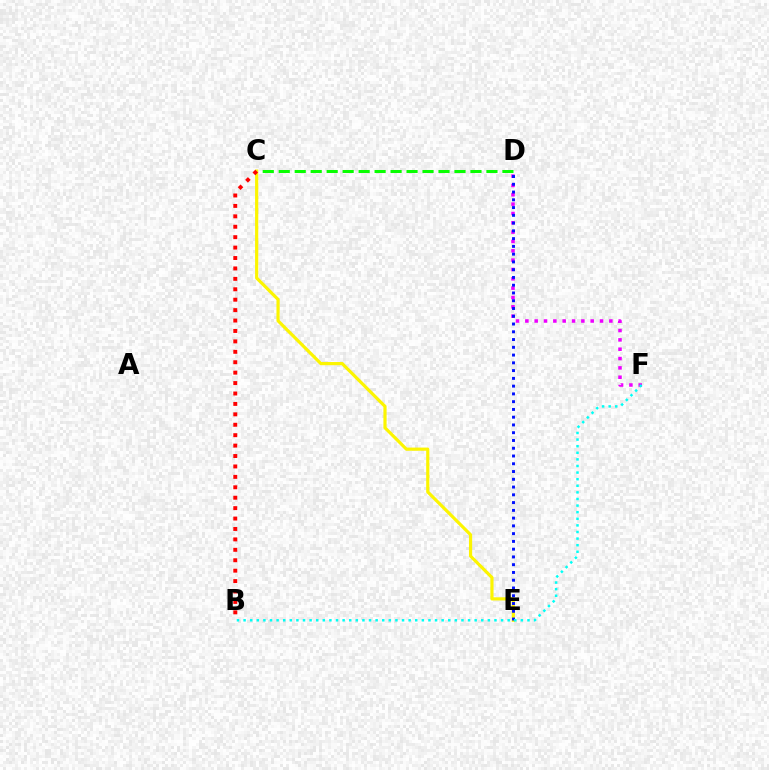{('C', 'D'): [{'color': '#08ff00', 'line_style': 'dashed', 'thickness': 2.17}], ('D', 'F'): [{'color': '#ee00ff', 'line_style': 'dotted', 'thickness': 2.54}], ('C', 'E'): [{'color': '#fcf500', 'line_style': 'solid', 'thickness': 2.29}], ('D', 'E'): [{'color': '#0010ff', 'line_style': 'dotted', 'thickness': 2.11}], ('B', 'F'): [{'color': '#00fff6', 'line_style': 'dotted', 'thickness': 1.79}], ('B', 'C'): [{'color': '#ff0000', 'line_style': 'dotted', 'thickness': 2.83}]}